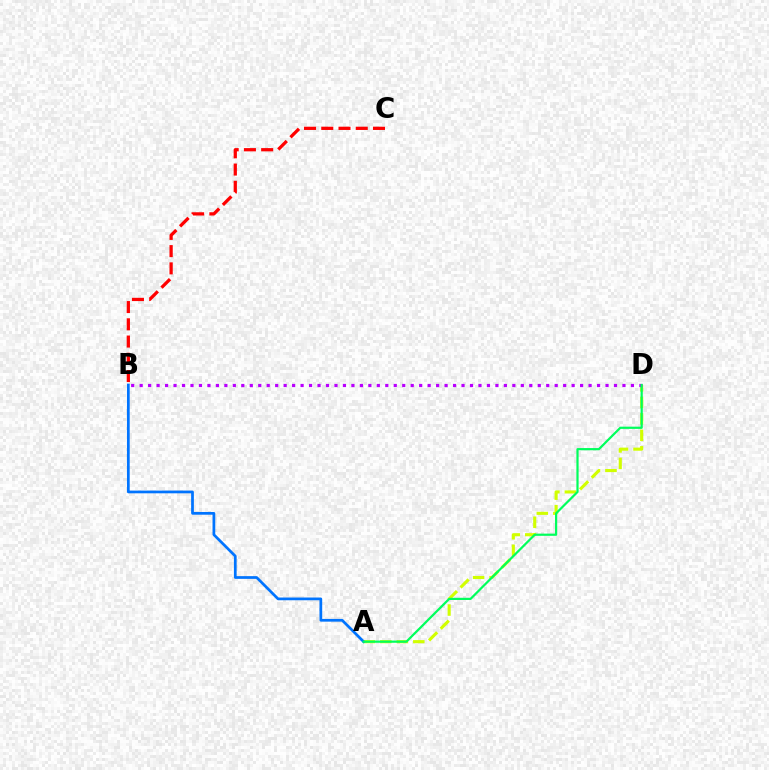{('A', 'D'): [{'color': '#d1ff00', 'line_style': 'dashed', 'thickness': 2.24}, {'color': '#00ff5c', 'line_style': 'solid', 'thickness': 1.59}], ('A', 'B'): [{'color': '#0074ff', 'line_style': 'solid', 'thickness': 1.97}], ('B', 'D'): [{'color': '#b900ff', 'line_style': 'dotted', 'thickness': 2.3}], ('B', 'C'): [{'color': '#ff0000', 'line_style': 'dashed', 'thickness': 2.34}]}